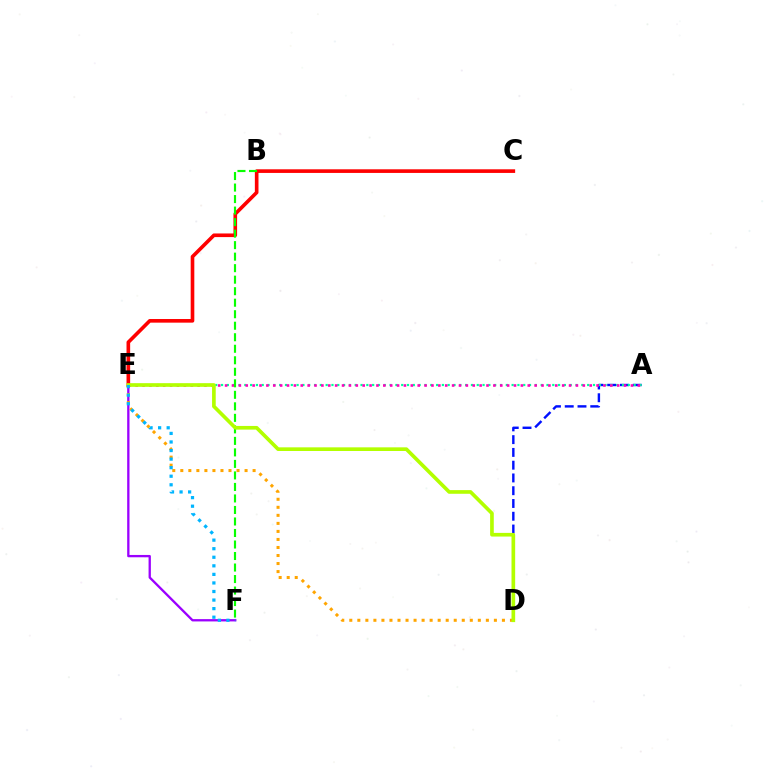{('A', 'D'): [{'color': '#0010ff', 'line_style': 'dashed', 'thickness': 1.73}], ('C', 'E'): [{'color': '#ff0000', 'line_style': 'solid', 'thickness': 2.62}], ('E', 'F'): [{'color': '#9b00ff', 'line_style': 'solid', 'thickness': 1.67}, {'color': '#00b5ff', 'line_style': 'dotted', 'thickness': 2.33}], ('A', 'E'): [{'color': '#00ff9d', 'line_style': 'dotted', 'thickness': 1.58}, {'color': '#ff00bd', 'line_style': 'dotted', 'thickness': 1.87}], ('D', 'E'): [{'color': '#ffa500', 'line_style': 'dotted', 'thickness': 2.18}, {'color': '#b3ff00', 'line_style': 'solid', 'thickness': 2.64}], ('B', 'F'): [{'color': '#08ff00', 'line_style': 'dashed', 'thickness': 1.56}]}